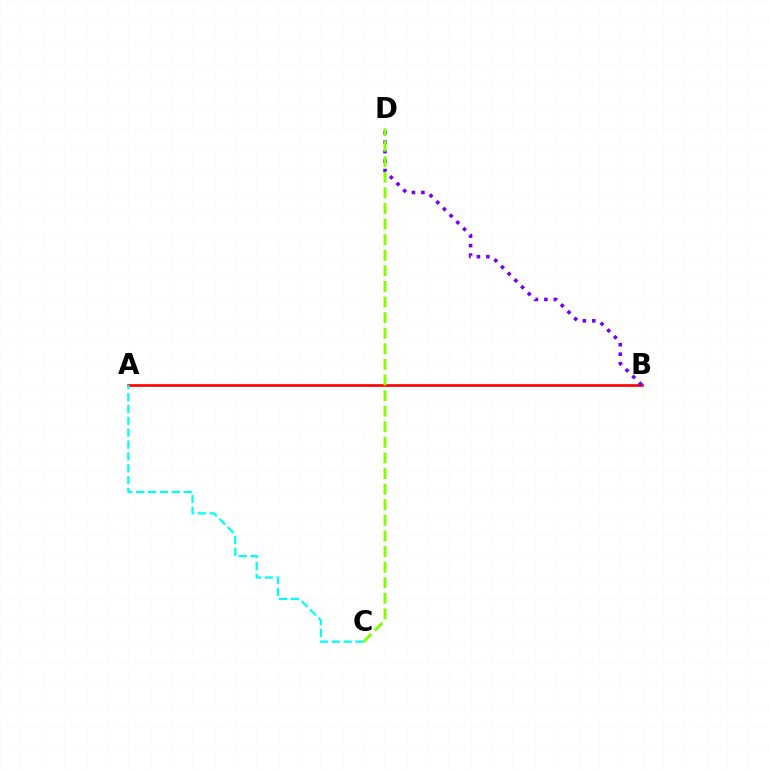{('A', 'B'): [{'color': '#ff0000', 'line_style': 'solid', 'thickness': 1.93}], ('A', 'C'): [{'color': '#00fff6', 'line_style': 'dashed', 'thickness': 1.61}], ('B', 'D'): [{'color': '#7200ff', 'line_style': 'dotted', 'thickness': 2.57}], ('C', 'D'): [{'color': '#84ff00', 'line_style': 'dashed', 'thickness': 2.12}]}